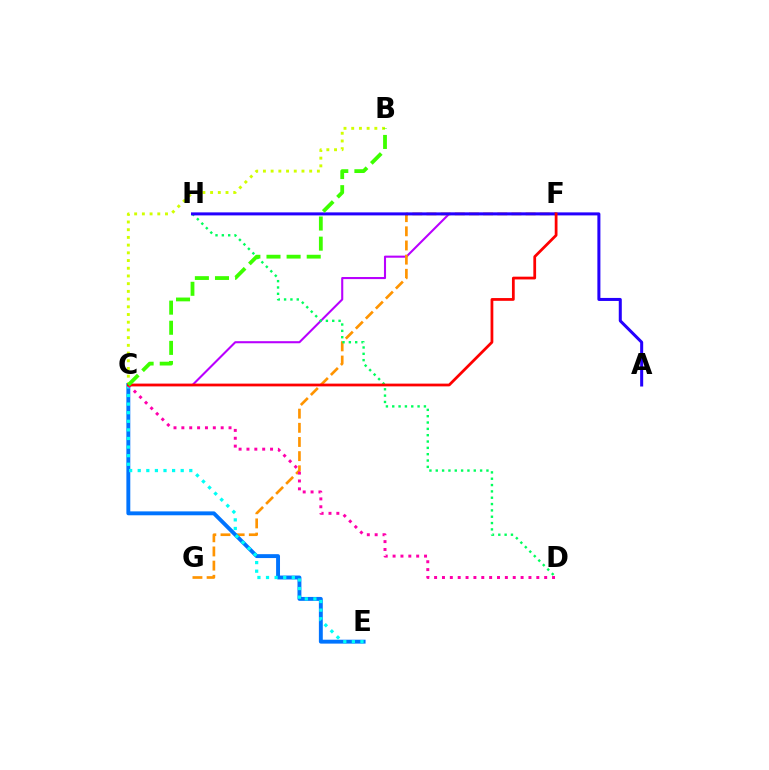{('C', 'F'): [{'color': '#b900ff', 'line_style': 'solid', 'thickness': 1.5}, {'color': '#ff0000', 'line_style': 'solid', 'thickness': 1.99}], ('F', 'G'): [{'color': '#ff9400', 'line_style': 'dashed', 'thickness': 1.92}], ('D', 'H'): [{'color': '#00ff5c', 'line_style': 'dotted', 'thickness': 1.72}], ('A', 'H'): [{'color': '#2500ff', 'line_style': 'solid', 'thickness': 2.18}], ('B', 'C'): [{'color': '#d1ff00', 'line_style': 'dotted', 'thickness': 2.09}, {'color': '#3dff00', 'line_style': 'dashed', 'thickness': 2.73}], ('C', 'E'): [{'color': '#0074ff', 'line_style': 'solid', 'thickness': 2.81}, {'color': '#00fff6', 'line_style': 'dotted', 'thickness': 2.33}], ('C', 'D'): [{'color': '#ff00ac', 'line_style': 'dotted', 'thickness': 2.14}]}